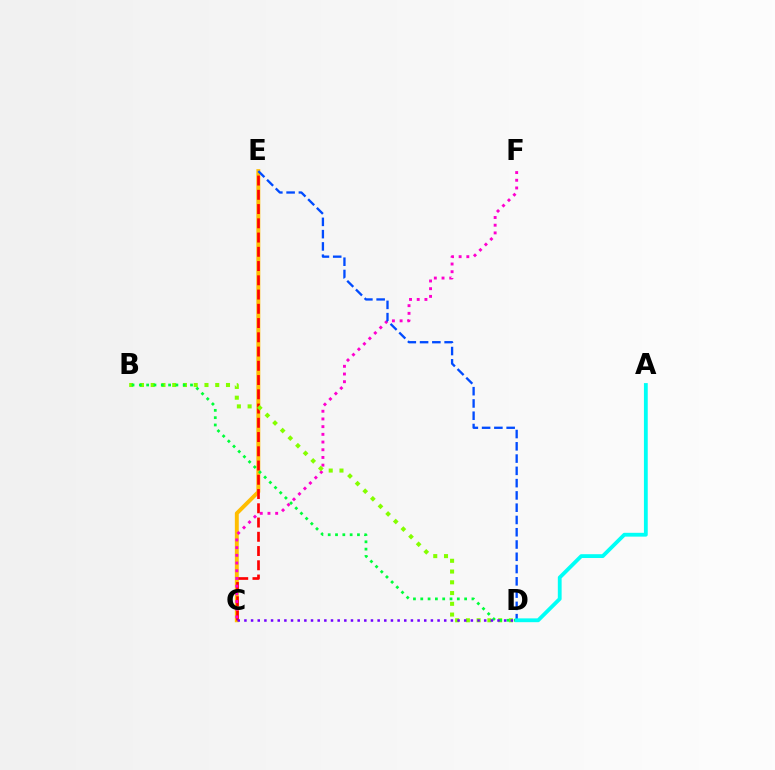{('C', 'E'): [{'color': '#ffbd00', 'line_style': 'solid', 'thickness': 2.82}, {'color': '#ff0000', 'line_style': 'dashed', 'thickness': 1.94}], ('C', 'F'): [{'color': '#ff00cf', 'line_style': 'dotted', 'thickness': 2.09}], ('B', 'D'): [{'color': '#84ff00', 'line_style': 'dotted', 'thickness': 2.92}, {'color': '#00ff39', 'line_style': 'dotted', 'thickness': 1.99}], ('C', 'D'): [{'color': '#7200ff', 'line_style': 'dotted', 'thickness': 1.81}], ('D', 'E'): [{'color': '#004bff', 'line_style': 'dashed', 'thickness': 1.67}], ('A', 'D'): [{'color': '#00fff6', 'line_style': 'solid', 'thickness': 2.74}]}